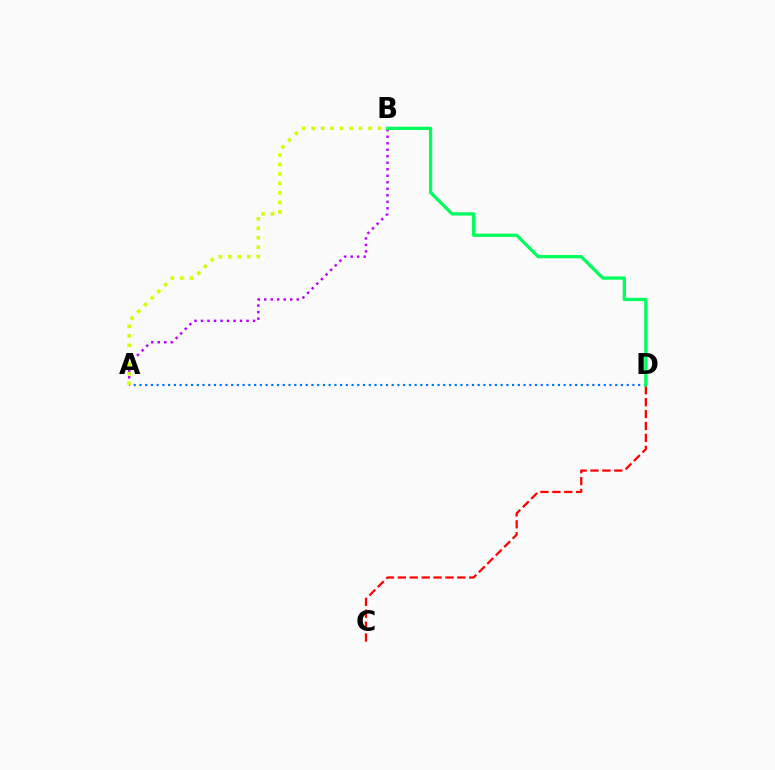{('C', 'D'): [{'color': '#ff0000', 'line_style': 'dashed', 'thickness': 1.62}], ('A', 'B'): [{'color': '#b900ff', 'line_style': 'dotted', 'thickness': 1.77}, {'color': '#d1ff00', 'line_style': 'dotted', 'thickness': 2.57}], ('A', 'D'): [{'color': '#0074ff', 'line_style': 'dotted', 'thickness': 1.56}], ('B', 'D'): [{'color': '#00ff5c', 'line_style': 'solid', 'thickness': 2.36}]}